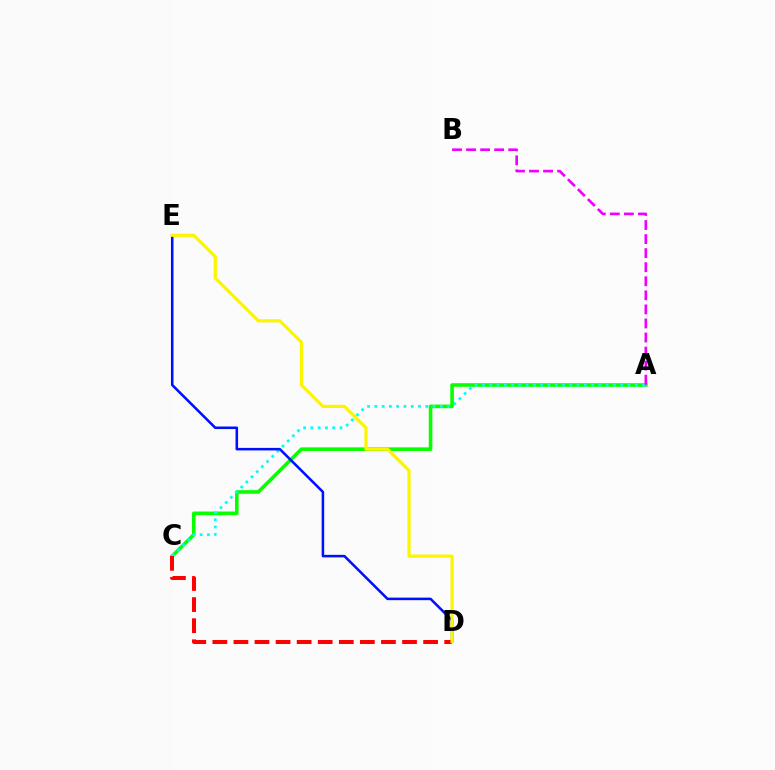{('A', 'C'): [{'color': '#08ff00', 'line_style': 'solid', 'thickness': 2.59}, {'color': '#00fff6', 'line_style': 'dotted', 'thickness': 1.98}], ('C', 'D'): [{'color': '#ff0000', 'line_style': 'dashed', 'thickness': 2.86}], ('D', 'E'): [{'color': '#0010ff', 'line_style': 'solid', 'thickness': 1.83}, {'color': '#fcf500', 'line_style': 'solid', 'thickness': 2.3}], ('A', 'B'): [{'color': '#ee00ff', 'line_style': 'dashed', 'thickness': 1.91}]}